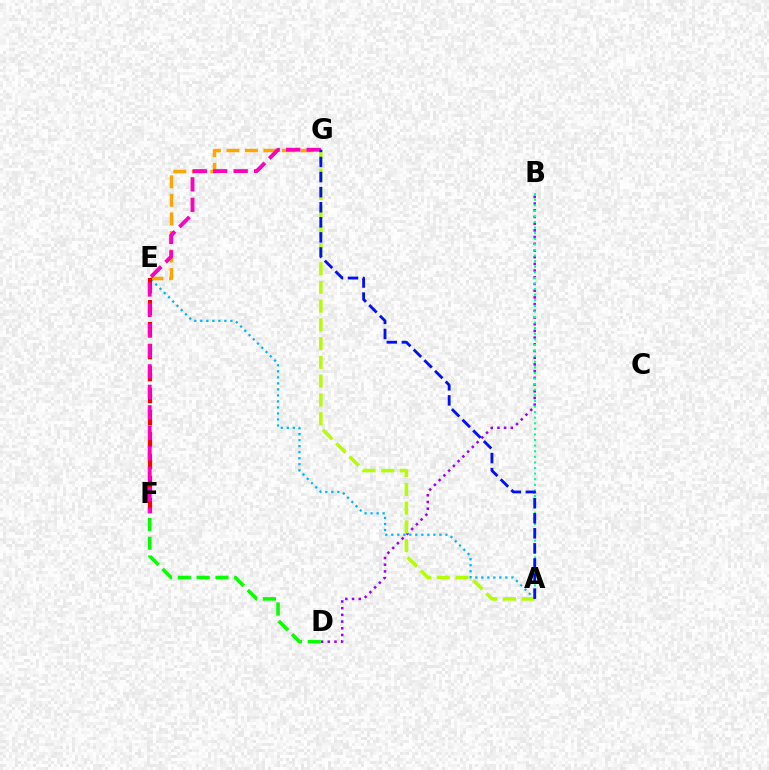{('A', 'E'): [{'color': '#00b5ff', 'line_style': 'dotted', 'thickness': 1.63}], ('B', 'D'): [{'color': '#9b00ff', 'line_style': 'dotted', 'thickness': 1.82}], ('E', 'G'): [{'color': '#ffa500', 'line_style': 'dashed', 'thickness': 2.52}], ('A', 'B'): [{'color': '#00ff9d', 'line_style': 'dotted', 'thickness': 1.52}], ('E', 'F'): [{'color': '#ff0000', 'line_style': 'dashed', 'thickness': 2.99}], ('A', 'G'): [{'color': '#b3ff00', 'line_style': 'dashed', 'thickness': 2.55}, {'color': '#0010ff', 'line_style': 'dashed', 'thickness': 2.05}], ('F', 'G'): [{'color': '#ff00bd', 'line_style': 'dashed', 'thickness': 2.78}], ('D', 'F'): [{'color': '#08ff00', 'line_style': 'dashed', 'thickness': 2.55}]}